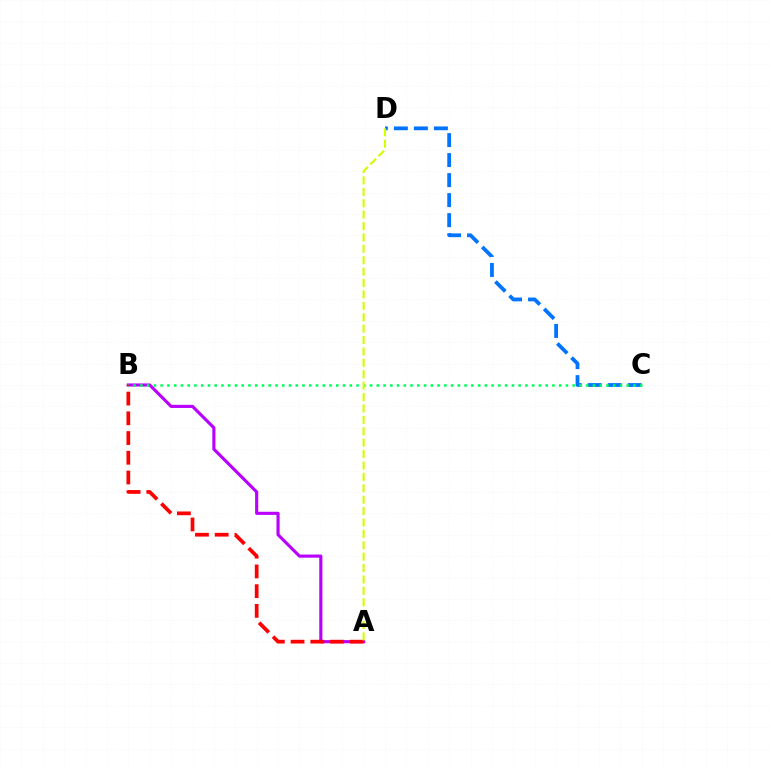{('A', 'B'): [{'color': '#b900ff', 'line_style': 'solid', 'thickness': 2.26}, {'color': '#ff0000', 'line_style': 'dashed', 'thickness': 2.68}], ('C', 'D'): [{'color': '#0074ff', 'line_style': 'dashed', 'thickness': 2.72}], ('B', 'C'): [{'color': '#00ff5c', 'line_style': 'dotted', 'thickness': 1.84}], ('A', 'D'): [{'color': '#d1ff00', 'line_style': 'dashed', 'thickness': 1.55}]}